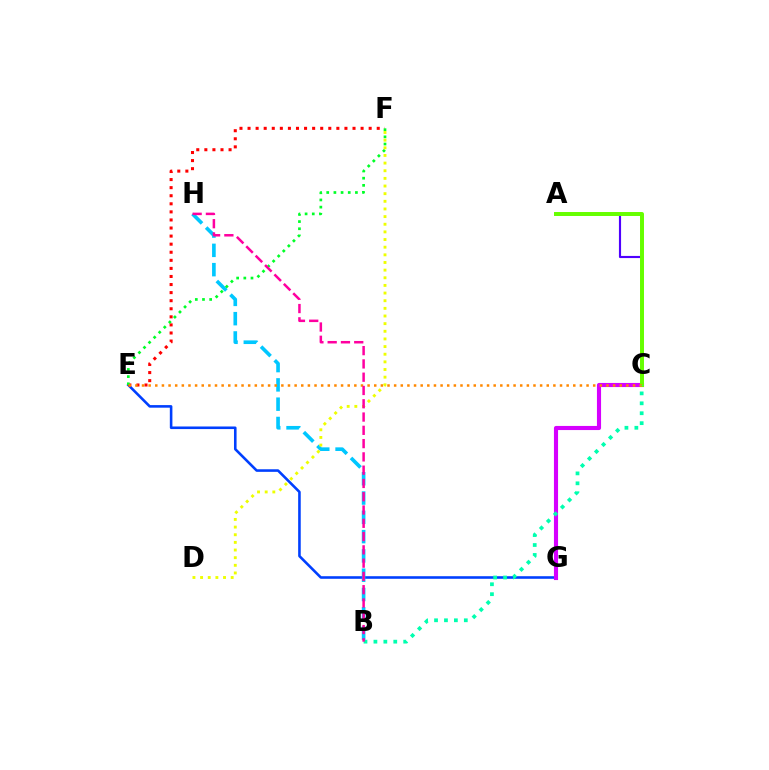{('A', 'C'): [{'color': '#4f00ff', 'line_style': 'solid', 'thickness': 1.54}, {'color': '#66ff00', 'line_style': 'solid', 'thickness': 2.86}], ('E', 'G'): [{'color': '#003fff', 'line_style': 'solid', 'thickness': 1.86}], ('E', 'F'): [{'color': '#ff0000', 'line_style': 'dotted', 'thickness': 2.19}, {'color': '#00ff27', 'line_style': 'dotted', 'thickness': 1.95}], ('B', 'H'): [{'color': '#00c7ff', 'line_style': 'dashed', 'thickness': 2.62}, {'color': '#ff00a0', 'line_style': 'dashed', 'thickness': 1.8}], ('C', 'G'): [{'color': '#d600ff', 'line_style': 'solid', 'thickness': 2.97}], ('C', 'E'): [{'color': '#ff8800', 'line_style': 'dotted', 'thickness': 1.8}], ('B', 'C'): [{'color': '#00ffaf', 'line_style': 'dotted', 'thickness': 2.7}], ('D', 'F'): [{'color': '#eeff00', 'line_style': 'dotted', 'thickness': 2.08}]}